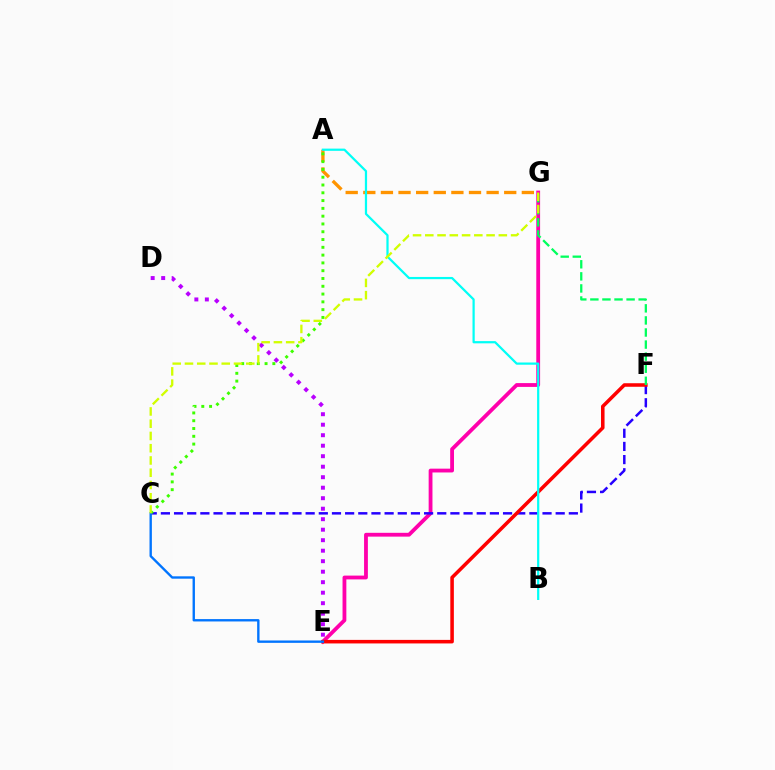{('E', 'G'): [{'color': '#ff00ac', 'line_style': 'solid', 'thickness': 2.74}], ('A', 'G'): [{'color': '#ff9400', 'line_style': 'dashed', 'thickness': 2.39}], ('C', 'F'): [{'color': '#2500ff', 'line_style': 'dashed', 'thickness': 1.79}], ('E', 'F'): [{'color': '#ff0000', 'line_style': 'solid', 'thickness': 2.55}], ('D', 'E'): [{'color': '#b900ff', 'line_style': 'dotted', 'thickness': 2.85}], ('A', 'C'): [{'color': '#3dff00', 'line_style': 'dotted', 'thickness': 2.12}], ('F', 'G'): [{'color': '#00ff5c', 'line_style': 'dashed', 'thickness': 1.64}], ('C', 'E'): [{'color': '#0074ff', 'line_style': 'solid', 'thickness': 1.71}], ('A', 'B'): [{'color': '#00fff6', 'line_style': 'solid', 'thickness': 1.6}], ('C', 'G'): [{'color': '#d1ff00', 'line_style': 'dashed', 'thickness': 1.67}]}